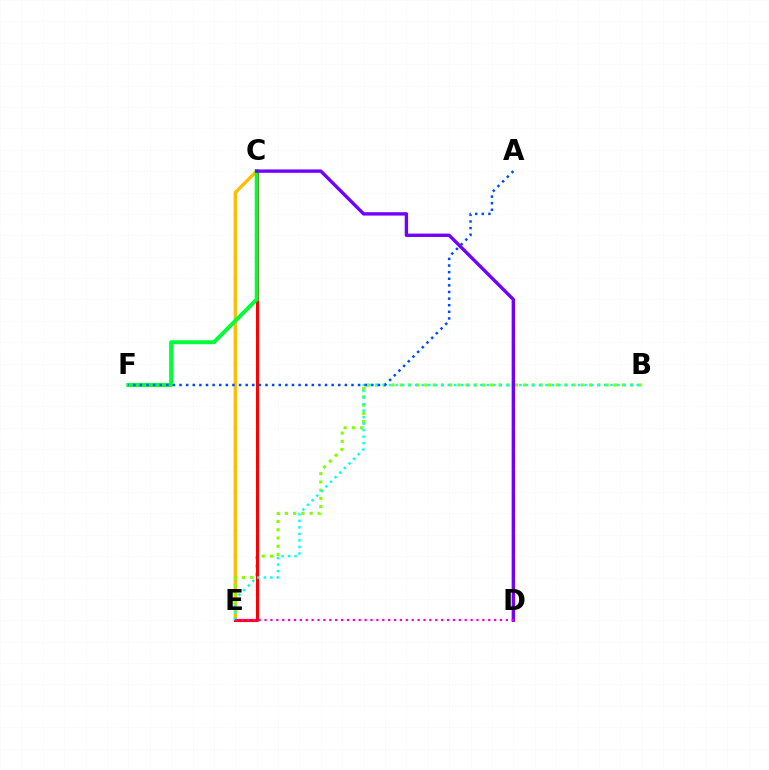{('C', 'E'): [{'color': '#ffbd00', 'line_style': 'solid', 'thickness': 2.4}, {'color': '#ff0000', 'line_style': 'solid', 'thickness': 2.22}], ('B', 'E'): [{'color': '#84ff00', 'line_style': 'dotted', 'thickness': 2.24}, {'color': '#00fff6', 'line_style': 'dotted', 'thickness': 1.77}], ('C', 'F'): [{'color': '#00ff39', 'line_style': 'solid', 'thickness': 2.83}], ('A', 'F'): [{'color': '#004bff', 'line_style': 'dotted', 'thickness': 1.8}], ('C', 'D'): [{'color': '#7200ff', 'line_style': 'solid', 'thickness': 2.43}], ('D', 'E'): [{'color': '#ff00cf', 'line_style': 'dotted', 'thickness': 1.6}]}